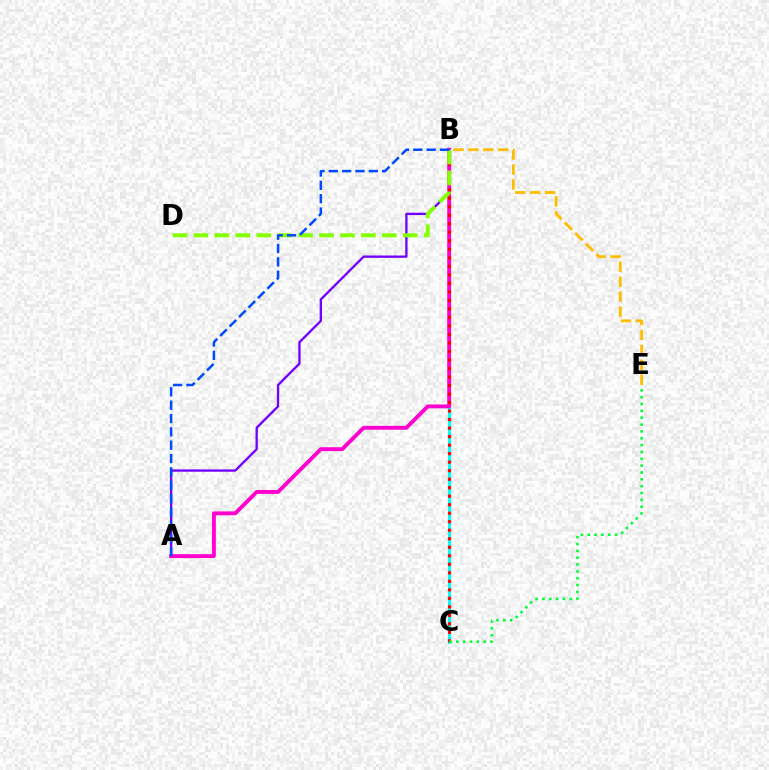{('A', 'B'): [{'color': '#7200ff', 'line_style': 'solid', 'thickness': 1.67}, {'color': '#ff00cf', 'line_style': 'solid', 'thickness': 2.79}, {'color': '#004bff', 'line_style': 'dashed', 'thickness': 1.81}], ('B', 'C'): [{'color': '#00fff6', 'line_style': 'solid', 'thickness': 2.2}, {'color': '#ff0000', 'line_style': 'dotted', 'thickness': 2.31}], ('B', 'D'): [{'color': '#84ff00', 'line_style': 'dashed', 'thickness': 2.84}], ('C', 'E'): [{'color': '#00ff39', 'line_style': 'dotted', 'thickness': 1.86}], ('B', 'E'): [{'color': '#ffbd00', 'line_style': 'dashed', 'thickness': 2.03}]}